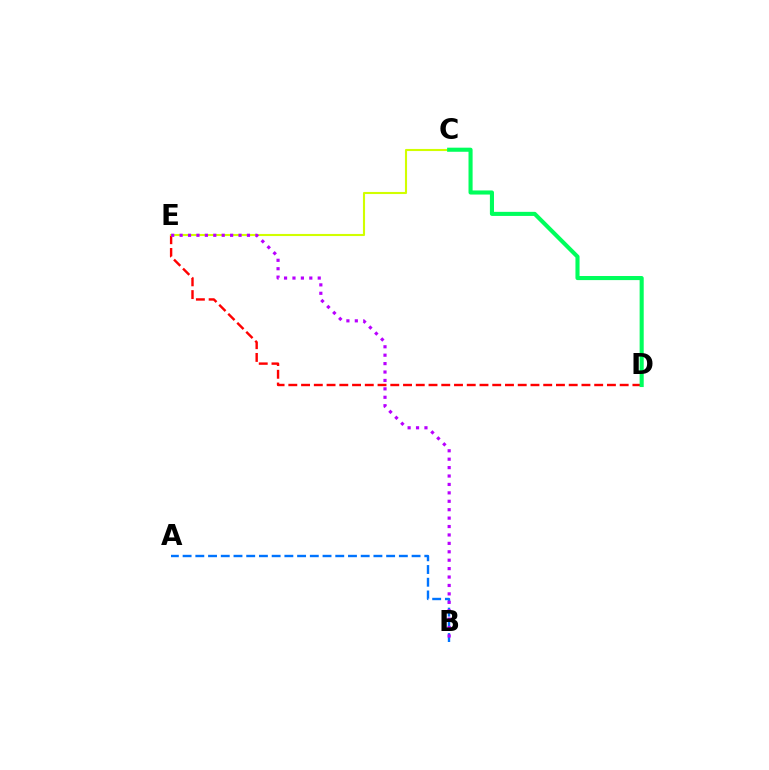{('A', 'B'): [{'color': '#0074ff', 'line_style': 'dashed', 'thickness': 1.73}], ('D', 'E'): [{'color': '#ff0000', 'line_style': 'dashed', 'thickness': 1.73}], ('C', 'E'): [{'color': '#d1ff00', 'line_style': 'solid', 'thickness': 1.52}], ('B', 'E'): [{'color': '#b900ff', 'line_style': 'dotted', 'thickness': 2.29}], ('C', 'D'): [{'color': '#00ff5c', 'line_style': 'solid', 'thickness': 2.95}]}